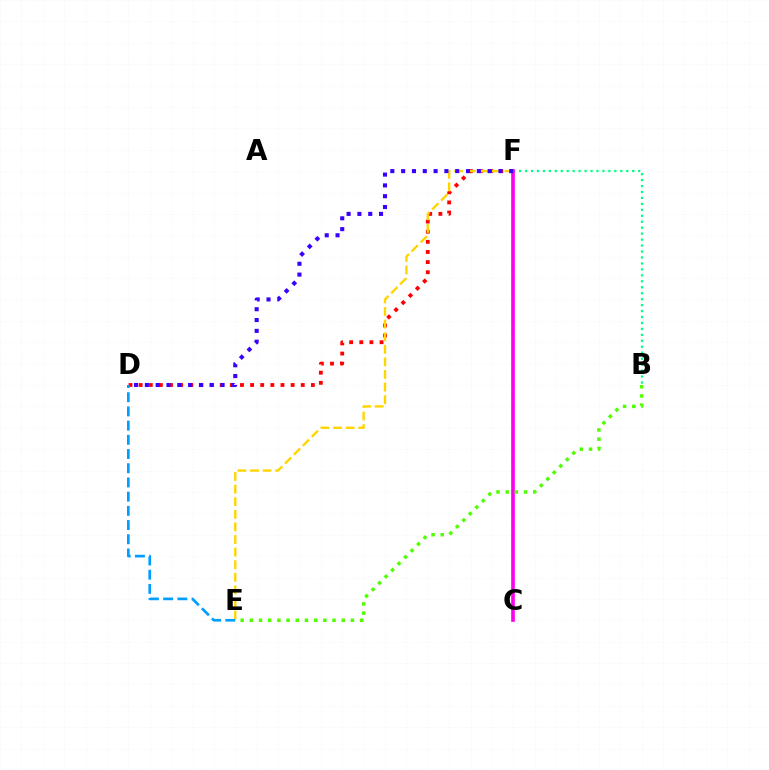{('D', 'F'): [{'color': '#ff0000', 'line_style': 'dotted', 'thickness': 2.75}, {'color': '#3700ff', 'line_style': 'dotted', 'thickness': 2.94}], ('B', 'F'): [{'color': '#00ff86', 'line_style': 'dotted', 'thickness': 1.62}], ('C', 'F'): [{'color': '#ff00ed', 'line_style': 'solid', 'thickness': 2.64}], ('E', 'F'): [{'color': '#ffd500', 'line_style': 'dashed', 'thickness': 1.71}], ('B', 'E'): [{'color': '#4fff00', 'line_style': 'dotted', 'thickness': 2.5}], ('D', 'E'): [{'color': '#009eff', 'line_style': 'dashed', 'thickness': 1.93}]}